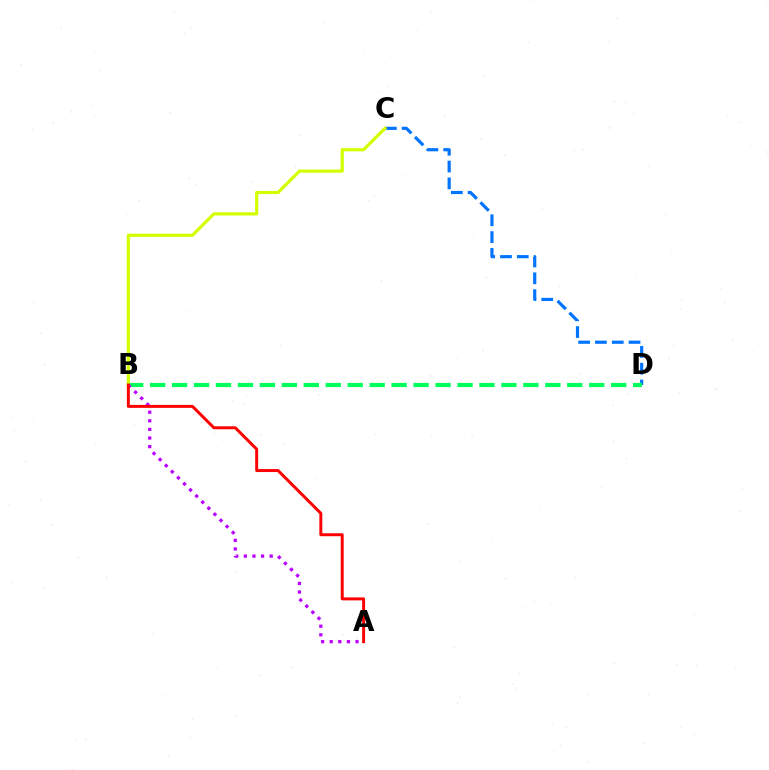{('C', 'D'): [{'color': '#0074ff', 'line_style': 'dashed', 'thickness': 2.28}], ('B', 'D'): [{'color': '#00ff5c', 'line_style': 'dashed', 'thickness': 2.98}], ('B', 'C'): [{'color': '#d1ff00', 'line_style': 'solid', 'thickness': 2.3}], ('A', 'B'): [{'color': '#b900ff', 'line_style': 'dotted', 'thickness': 2.34}, {'color': '#ff0000', 'line_style': 'solid', 'thickness': 2.13}]}